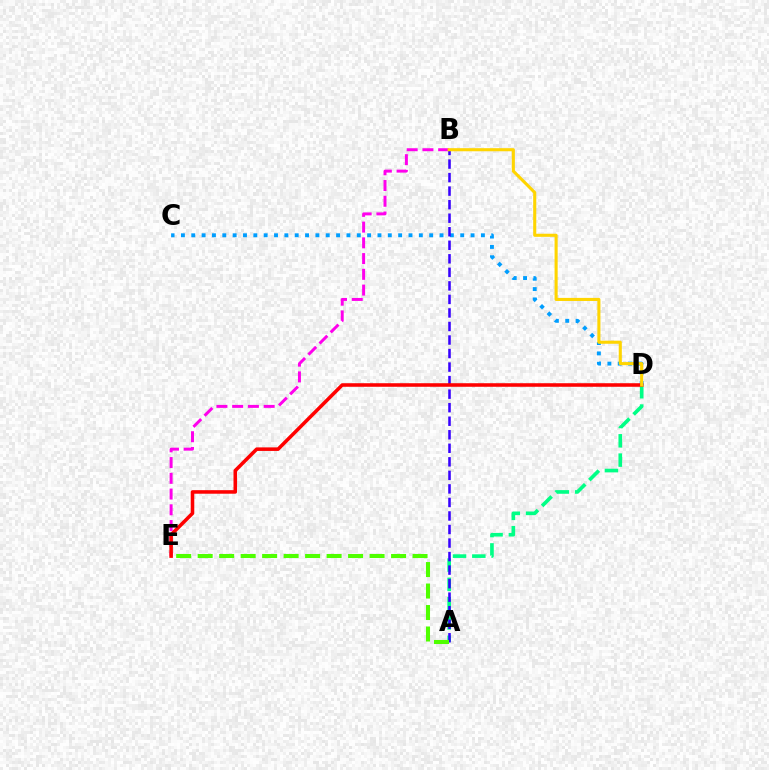{('C', 'D'): [{'color': '#009eff', 'line_style': 'dotted', 'thickness': 2.81}], ('A', 'D'): [{'color': '#00ff86', 'line_style': 'dashed', 'thickness': 2.62}], ('B', 'E'): [{'color': '#ff00ed', 'line_style': 'dashed', 'thickness': 2.14}], ('A', 'B'): [{'color': '#3700ff', 'line_style': 'dashed', 'thickness': 1.84}], ('D', 'E'): [{'color': '#ff0000', 'line_style': 'solid', 'thickness': 2.56}], ('A', 'E'): [{'color': '#4fff00', 'line_style': 'dashed', 'thickness': 2.92}], ('B', 'D'): [{'color': '#ffd500', 'line_style': 'solid', 'thickness': 2.22}]}